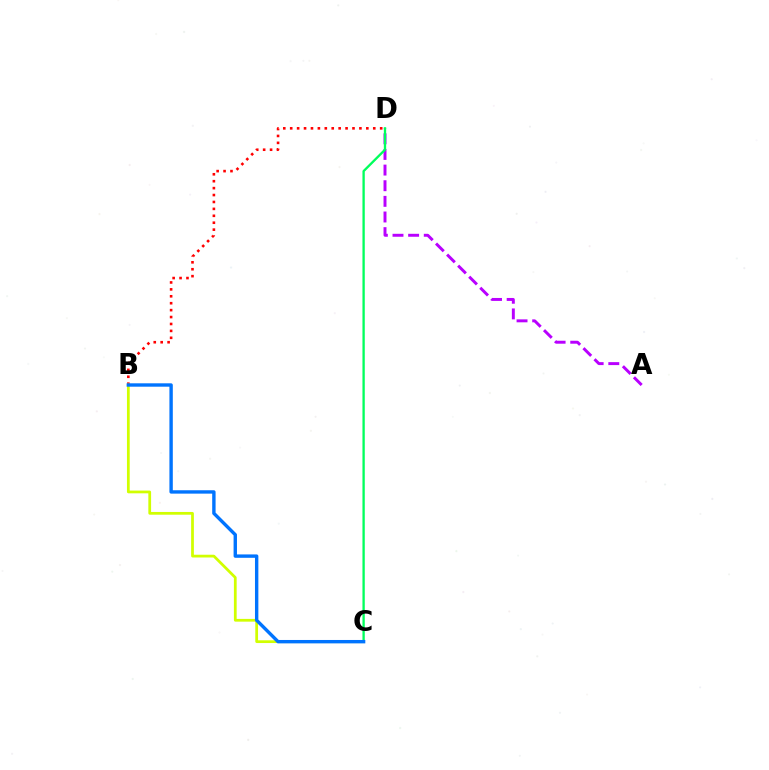{('B', 'D'): [{'color': '#ff0000', 'line_style': 'dotted', 'thickness': 1.88}], ('A', 'D'): [{'color': '#b900ff', 'line_style': 'dashed', 'thickness': 2.12}], ('B', 'C'): [{'color': '#d1ff00', 'line_style': 'solid', 'thickness': 1.98}, {'color': '#0074ff', 'line_style': 'solid', 'thickness': 2.44}], ('C', 'D'): [{'color': '#00ff5c', 'line_style': 'solid', 'thickness': 1.67}]}